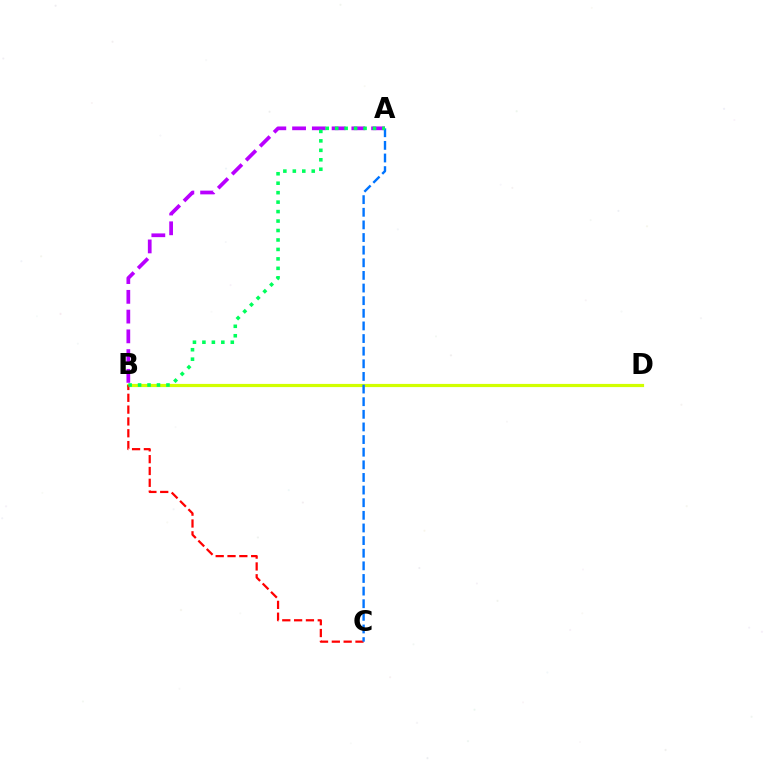{('B', 'D'): [{'color': '#d1ff00', 'line_style': 'solid', 'thickness': 2.29}], ('A', 'B'): [{'color': '#b900ff', 'line_style': 'dashed', 'thickness': 2.68}, {'color': '#00ff5c', 'line_style': 'dotted', 'thickness': 2.57}], ('B', 'C'): [{'color': '#ff0000', 'line_style': 'dashed', 'thickness': 1.61}], ('A', 'C'): [{'color': '#0074ff', 'line_style': 'dashed', 'thickness': 1.72}]}